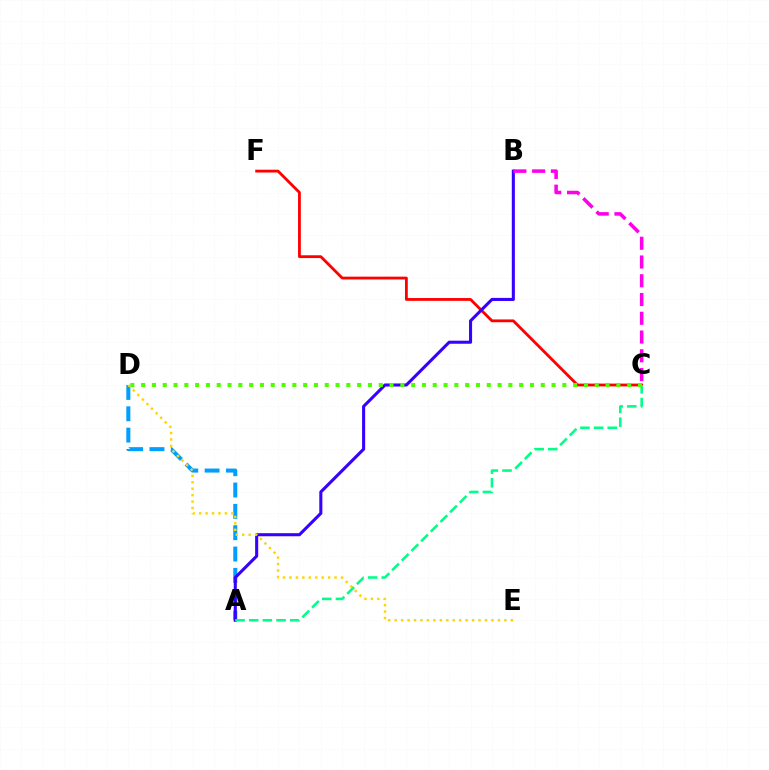{('A', 'D'): [{'color': '#009eff', 'line_style': 'dashed', 'thickness': 2.9}], ('C', 'F'): [{'color': '#ff0000', 'line_style': 'solid', 'thickness': 2.02}], ('A', 'B'): [{'color': '#3700ff', 'line_style': 'solid', 'thickness': 2.21}], ('D', 'E'): [{'color': '#ffd500', 'line_style': 'dotted', 'thickness': 1.75}], ('A', 'C'): [{'color': '#00ff86', 'line_style': 'dashed', 'thickness': 1.86}], ('C', 'D'): [{'color': '#4fff00', 'line_style': 'dotted', 'thickness': 2.93}], ('B', 'C'): [{'color': '#ff00ed', 'line_style': 'dashed', 'thickness': 2.55}]}